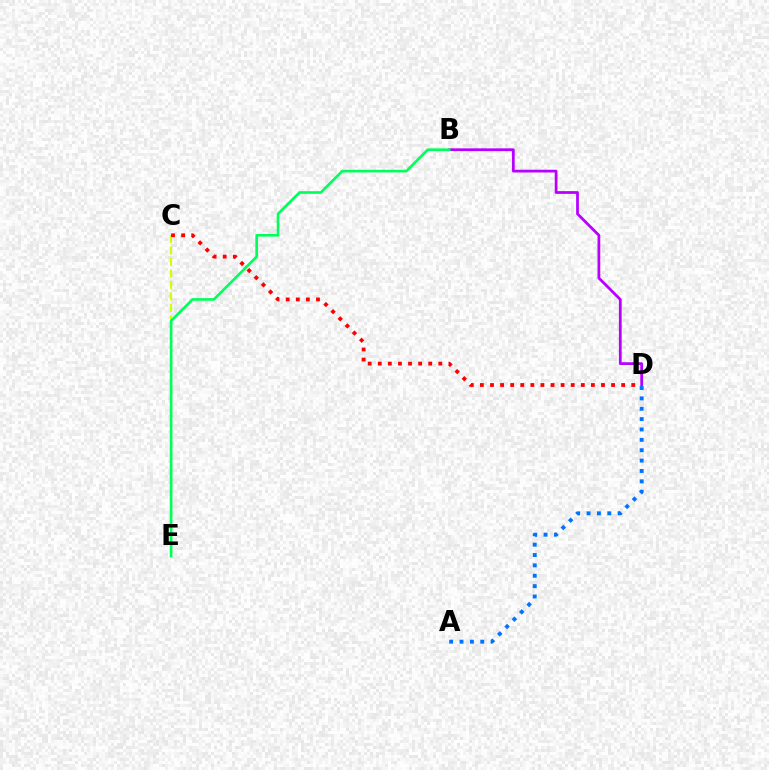{('B', 'D'): [{'color': '#b900ff', 'line_style': 'solid', 'thickness': 1.99}], ('C', 'E'): [{'color': '#d1ff00', 'line_style': 'dashed', 'thickness': 1.56}], ('C', 'D'): [{'color': '#ff0000', 'line_style': 'dotted', 'thickness': 2.74}], ('A', 'D'): [{'color': '#0074ff', 'line_style': 'dotted', 'thickness': 2.82}], ('B', 'E'): [{'color': '#00ff5c', 'line_style': 'solid', 'thickness': 1.91}]}